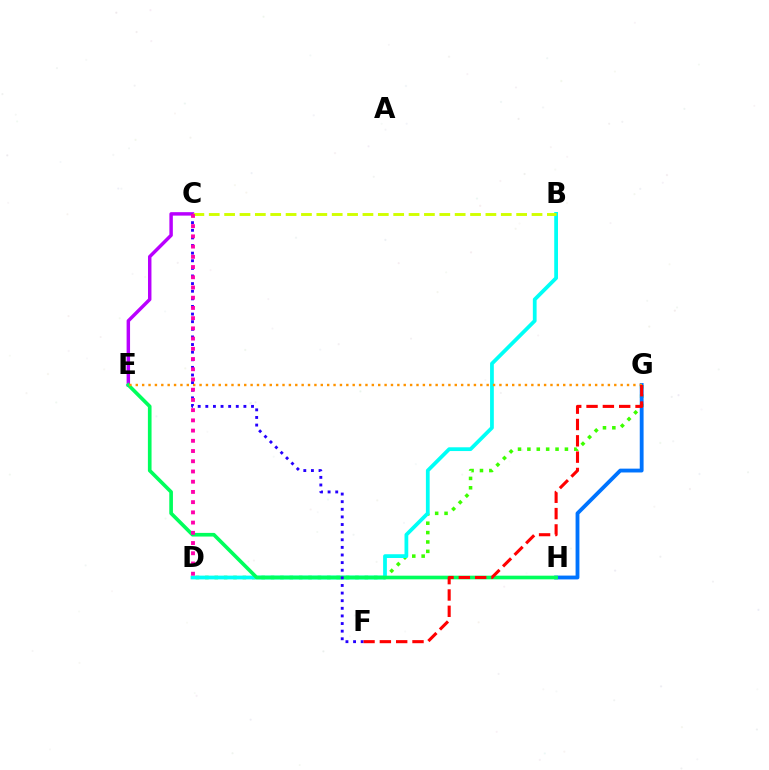{('C', 'E'): [{'color': '#b900ff', 'line_style': 'solid', 'thickness': 2.49}], ('D', 'G'): [{'color': '#3dff00', 'line_style': 'dotted', 'thickness': 2.55}], ('G', 'H'): [{'color': '#0074ff', 'line_style': 'solid', 'thickness': 2.76}], ('B', 'D'): [{'color': '#00fff6', 'line_style': 'solid', 'thickness': 2.71}], ('E', 'H'): [{'color': '#00ff5c', 'line_style': 'solid', 'thickness': 2.63}], ('E', 'G'): [{'color': '#ff9400', 'line_style': 'dotted', 'thickness': 1.73}], ('B', 'C'): [{'color': '#d1ff00', 'line_style': 'dashed', 'thickness': 2.09}], ('C', 'F'): [{'color': '#2500ff', 'line_style': 'dotted', 'thickness': 2.07}], ('C', 'D'): [{'color': '#ff00ac', 'line_style': 'dotted', 'thickness': 2.78}], ('F', 'G'): [{'color': '#ff0000', 'line_style': 'dashed', 'thickness': 2.22}]}